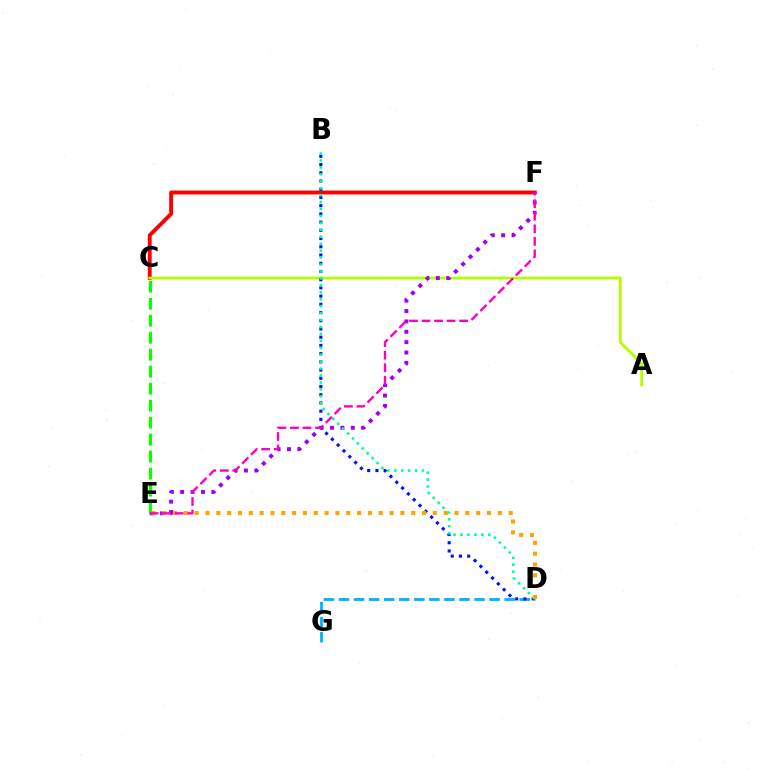{('C', 'F'): [{'color': '#ff0000', 'line_style': 'solid', 'thickness': 2.82}], ('A', 'C'): [{'color': '#b3ff00', 'line_style': 'solid', 'thickness': 2.02}], ('D', 'G'): [{'color': '#00b5ff', 'line_style': 'dashed', 'thickness': 2.05}], ('E', 'F'): [{'color': '#9b00ff', 'line_style': 'dotted', 'thickness': 2.82}, {'color': '#ff00bd', 'line_style': 'dashed', 'thickness': 1.71}], ('B', 'D'): [{'color': '#0010ff', 'line_style': 'dotted', 'thickness': 2.23}, {'color': '#00ff9d', 'line_style': 'dotted', 'thickness': 1.88}], ('C', 'E'): [{'color': '#08ff00', 'line_style': 'dashed', 'thickness': 2.31}], ('D', 'E'): [{'color': '#ffa500', 'line_style': 'dotted', 'thickness': 2.94}]}